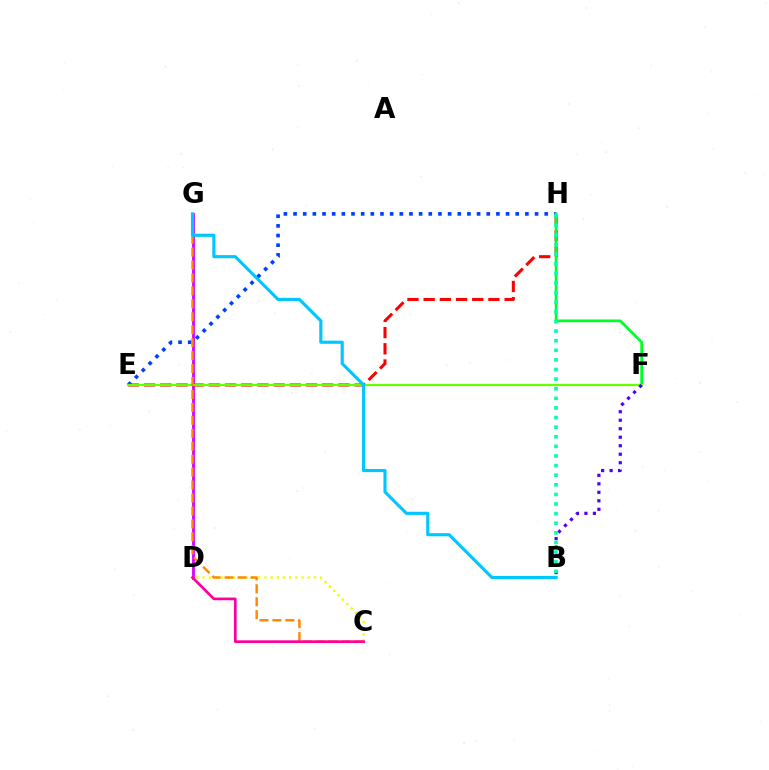{('D', 'G'): [{'color': '#d600ff', 'line_style': 'solid', 'thickness': 2.02}], ('E', 'H'): [{'color': '#ff0000', 'line_style': 'dashed', 'thickness': 2.2}, {'color': '#003fff', 'line_style': 'dotted', 'thickness': 2.62}], ('F', 'H'): [{'color': '#00ff27', 'line_style': 'solid', 'thickness': 1.99}], ('E', 'F'): [{'color': '#66ff00', 'line_style': 'solid', 'thickness': 1.62}], ('C', 'D'): [{'color': '#eeff00', 'line_style': 'dotted', 'thickness': 1.68}, {'color': '#ff00a0', 'line_style': 'solid', 'thickness': 1.96}], ('B', 'F'): [{'color': '#4f00ff', 'line_style': 'dotted', 'thickness': 2.31}], ('B', 'H'): [{'color': '#00ffaf', 'line_style': 'dotted', 'thickness': 2.61}], ('C', 'G'): [{'color': '#ff8800', 'line_style': 'dashed', 'thickness': 1.76}], ('B', 'G'): [{'color': '#00c7ff', 'line_style': 'solid', 'thickness': 2.26}]}